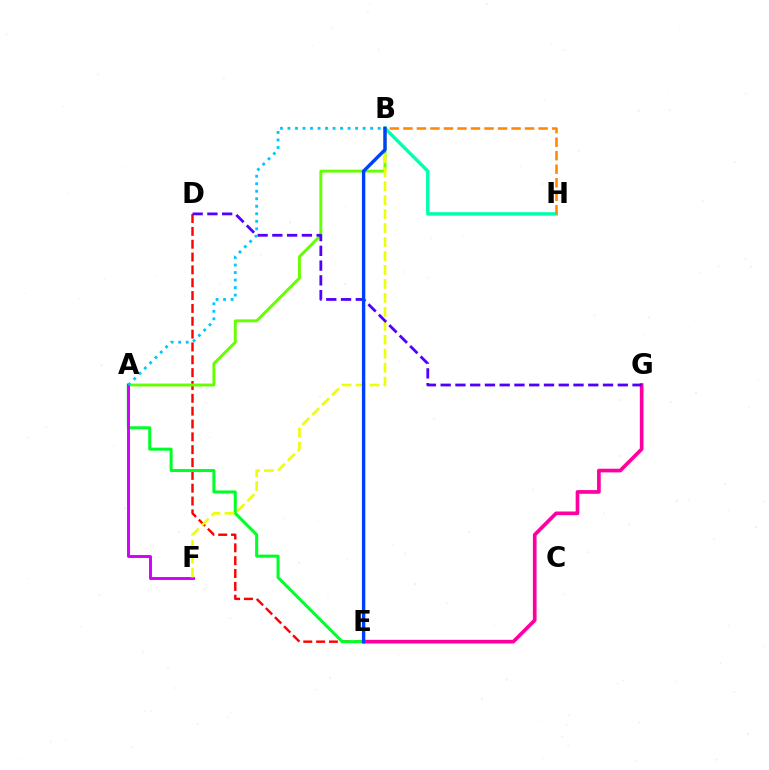{('E', 'G'): [{'color': '#ff00a0', 'line_style': 'solid', 'thickness': 2.65}], ('D', 'E'): [{'color': '#ff0000', 'line_style': 'dashed', 'thickness': 1.74}], ('A', 'B'): [{'color': '#66ff00', 'line_style': 'solid', 'thickness': 2.09}, {'color': '#00c7ff', 'line_style': 'dotted', 'thickness': 2.04}], ('A', 'E'): [{'color': '#00ff27', 'line_style': 'solid', 'thickness': 2.18}], ('A', 'F'): [{'color': '#d600ff', 'line_style': 'solid', 'thickness': 2.13}], ('B', 'F'): [{'color': '#eeff00', 'line_style': 'dashed', 'thickness': 1.9}], ('D', 'G'): [{'color': '#4f00ff', 'line_style': 'dashed', 'thickness': 2.01}], ('B', 'H'): [{'color': '#00ffaf', 'line_style': 'solid', 'thickness': 2.47}, {'color': '#ff8800', 'line_style': 'dashed', 'thickness': 1.84}], ('B', 'E'): [{'color': '#003fff', 'line_style': 'solid', 'thickness': 2.44}]}